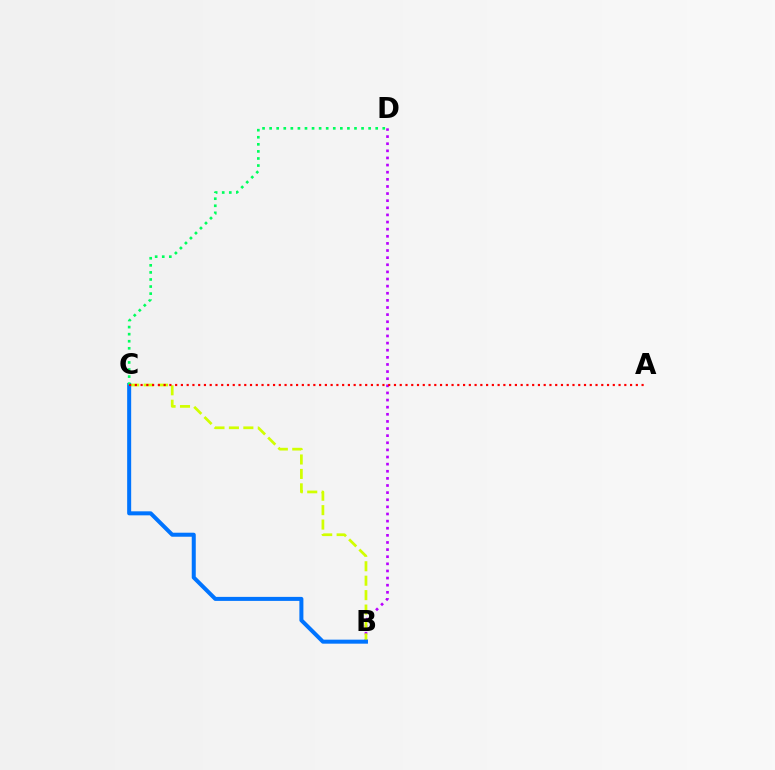{('B', 'D'): [{'color': '#b900ff', 'line_style': 'dotted', 'thickness': 1.93}], ('B', 'C'): [{'color': '#d1ff00', 'line_style': 'dashed', 'thickness': 1.96}, {'color': '#0074ff', 'line_style': 'solid', 'thickness': 2.89}], ('C', 'D'): [{'color': '#00ff5c', 'line_style': 'dotted', 'thickness': 1.92}], ('A', 'C'): [{'color': '#ff0000', 'line_style': 'dotted', 'thickness': 1.56}]}